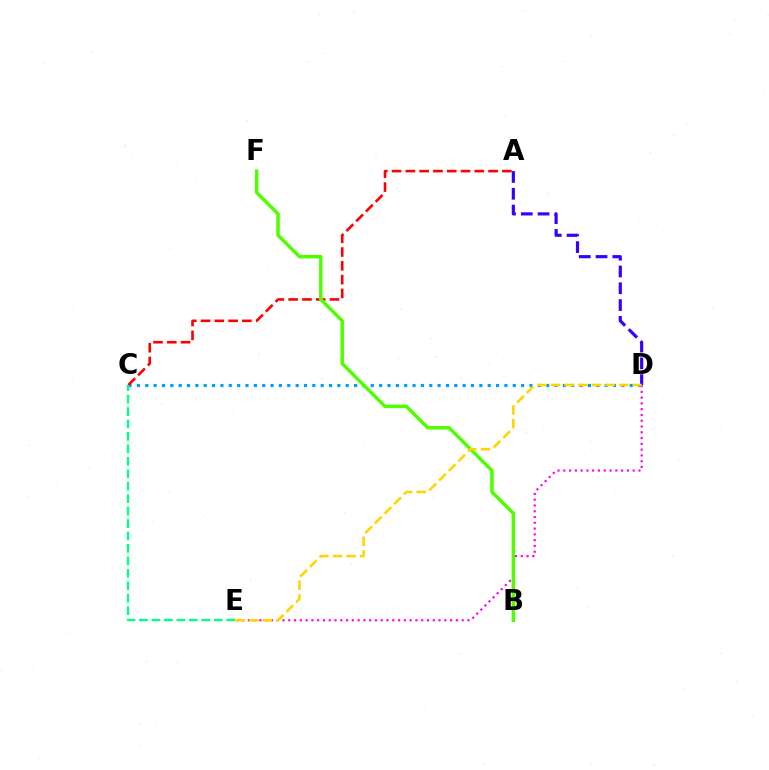{('C', 'D'): [{'color': '#009eff', 'line_style': 'dotted', 'thickness': 2.27}], ('A', 'C'): [{'color': '#ff0000', 'line_style': 'dashed', 'thickness': 1.87}], ('A', 'D'): [{'color': '#3700ff', 'line_style': 'dashed', 'thickness': 2.28}], ('D', 'E'): [{'color': '#ff00ed', 'line_style': 'dotted', 'thickness': 1.57}, {'color': '#ffd500', 'line_style': 'dashed', 'thickness': 1.85}], ('B', 'F'): [{'color': '#4fff00', 'line_style': 'solid', 'thickness': 2.5}], ('C', 'E'): [{'color': '#00ff86', 'line_style': 'dashed', 'thickness': 1.69}]}